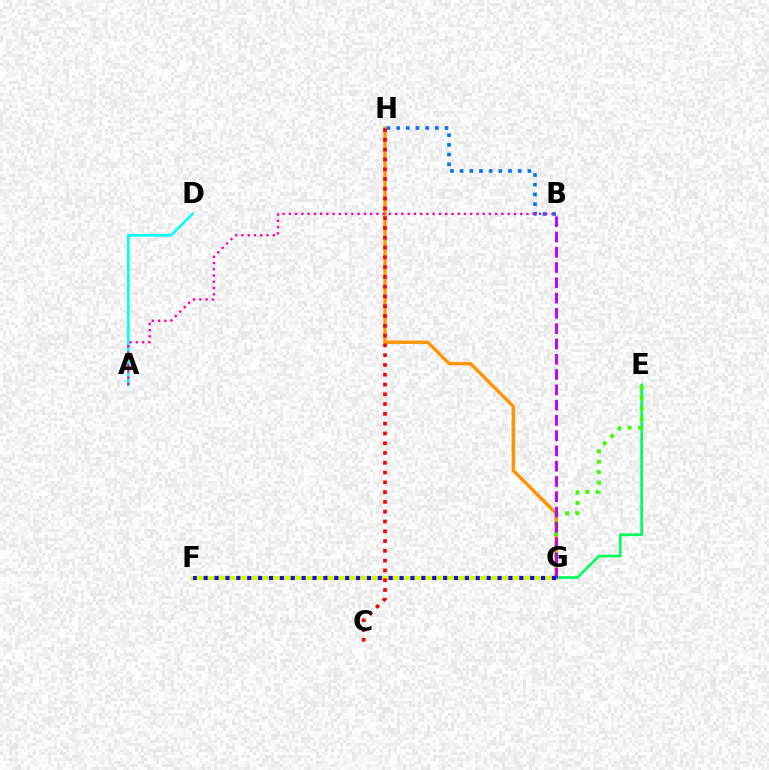{('G', 'H'): [{'color': '#ff9400', 'line_style': 'solid', 'thickness': 2.43}], ('A', 'D'): [{'color': '#00fff6', 'line_style': 'solid', 'thickness': 1.87}], ('F', 'G'): [{'color': '#d1ff00', 'line_style': 'solid', 'thickness': 2.96}, {'color': '#2500ff', 'line_style': 'dotted', 'thickness': 2.96}], ('B', 'H'): [{'color': '#0074ff', 'line_style': 'dotted', 'thickness': 2.63}], ('E', 'G'): [{'color': '#00ff5c', 'line_style': 'solid', 'thickness': 1.93}, {'color': '#3dff00', 'line_style': 'dotted', 'thickness': 2.84}], ('C', 'H'): [{'color': '#ff0000', 'line_style': 'dotted', 'thickness': 2.66}], ('B', 'G'): [{'color': '#b900ff', 'line_style': 'dashed', 'thickness': 2.08}], ('A', 'B'): [{'color': '#ff00ac', 'line_style': 'dotted', 'thickness': 1.7}]}